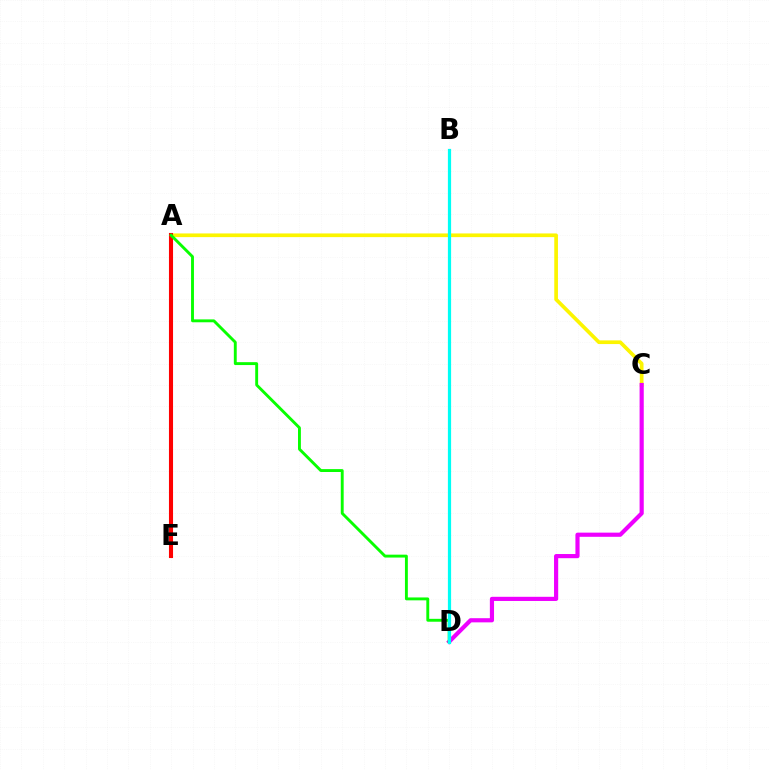{('A', 'E'): [{'color': '#0010ff', 'line_style': 'dashed', 'thickness': 2.76}, {'color': '#ff0000', 'line_style': 'solid', 'thickness': 2.94}], ('A', 'C'): [{'color': '#fcf500', 'line_style': 'solid', 'thickness': 2.65}], ('C', 'D'): [{'color': '#ee00ff', 'line_style': 'solid', 'thickness': 3.0}], ('A', 'D'): [{'color': '#08ff00', 'line_style': 'solid', 'thickness': 2.08}], ('B', 'D'): [{'color': '#00fff6', 'line_style': 'solid', 'thickness': 2.31}]}